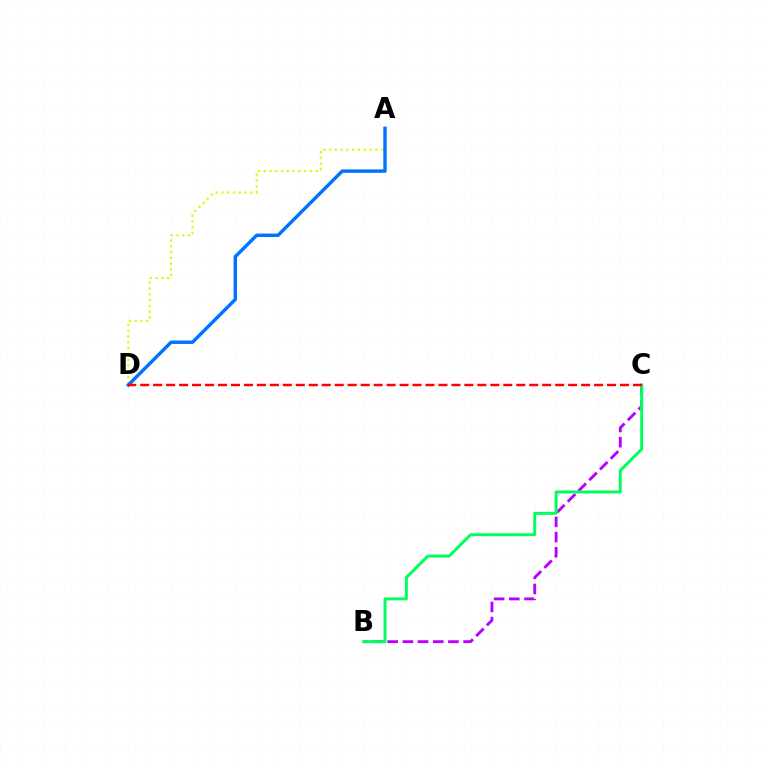{('B', 'C'): [{'color': '#b900ff', 'line_style': 'dashed', 'thickness': 2.06}, {'color': '#00ff5c', 'line_style': 'solid', 'thickness': 2.13}], ('A', 'D'): [{'color': '#d1ff00', 'line_style': 'dotted', 'thickness': 1.57}, {'color': '#0074ff', 'line_style': 'solid', 'thickness': 2.47}], ('C', 'D'): [{'color': '#ff0000', 'line_style': 'dashed', 'thickness': 1.76}]}